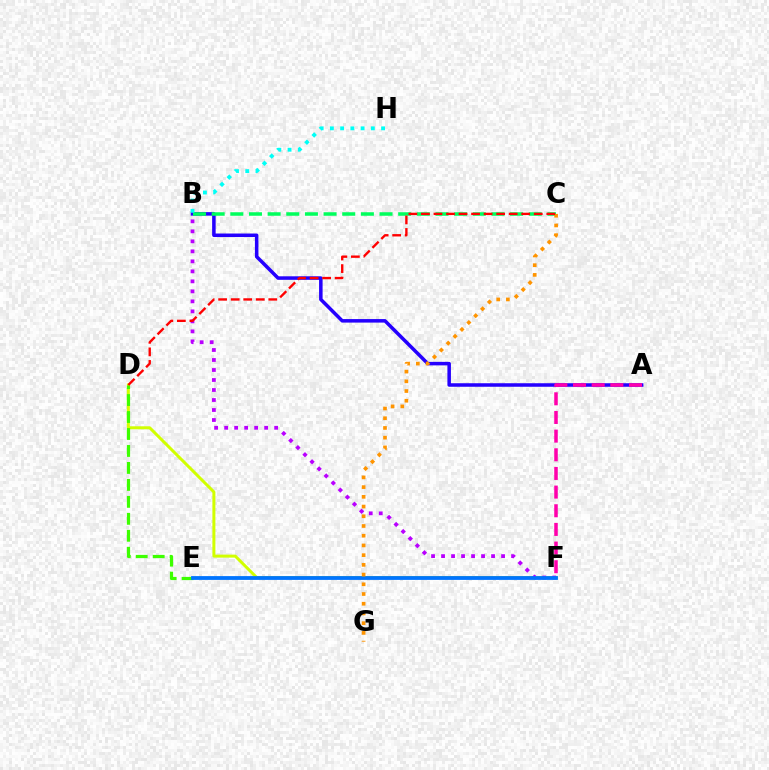{('D', 'F'): [{'color': '#d1ff00', 'line_style': 'solid', 'thickness': 2.16}], ('A', 'B'): [{'color': '#2500ff', 'line_style': 'solid', 'thickness': 2.53}], ('B', 'C'): [{'color': '#00ff5c', 'line_style': 'dashed', 'thickness': 2.53}], ('D', 'E'): [{'color': '#3dff00', 'line_style': 'dashed', 'thickness': 2.3}], ('B', 'F'): [{'color': '#b900ff', 'line_style': 'dotted', 'thickness': 2.72}], ('E', 'F'): [{'color': '#0074ff', 'line_style': 'solid', 'thickness': 2.74}], ('A', 'F'): [{'color': '#ff00ac', 'line_style': 'dashed', 'thickness': 2.53}], ('C', 'G'): [{'color': '#ff9400', 'line_style': 'dotted', 'thickness': 2.64}], ('C', 'D'): [{'color': '#ff0000', 'line_style': 'dashed', 'thickness': 1.7}], ('B', 'H'): [{'color': '#00fff6', 'line_style': 'dotted', 'thickness': 2.78}]}